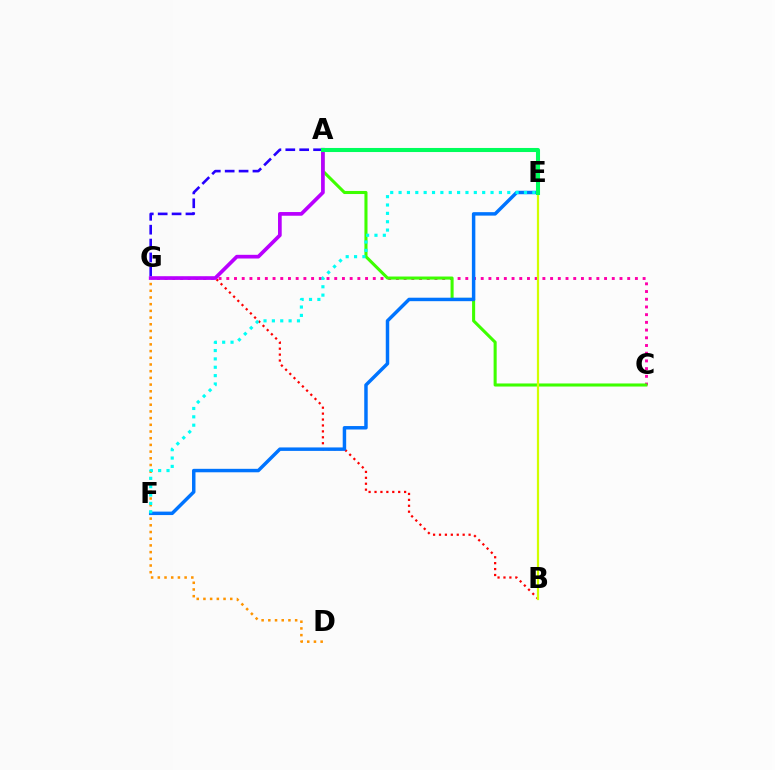{('B', 'G'): [{'color': '#ff0000', 'line_style': 'dotted', 'thickness': 1.61}], ('C', 'G'): [{'color': '#ff00ac', 'line_style': 'dotted', 'thickness': 2.09}], ('D', 'G'): [{'color': '#ff9400', 'line_style': 'dotted', 'thickness': 1.82}], ('A', 'C'): [{'color': '#3dff00', 'line_style': 'solid', 'thickness': 2.21}], ('B', 'E'): [{'color': '#d1ff00', 'line_style': 'solid', 'thickness': 1.6}], ('A', 'G'): [{'color': '#b900ff', 'line_style': 'solid', 'thickness': 2.66}, {'color': '#2500ff', 'line_style': 'dashed', 'thickness': 1.89}], ('E', 'F'): [{'color': '#0074ff', 'line_style': 'solid', 'thickness': 2.49}, {'color': '#00fff6', 'line_style': 'dotted', 'thickness': 2.27}], ('A', 'E'): [{'color': '#00ff5c', 'line_style': 'solid', 'thickness': 2.93}]}